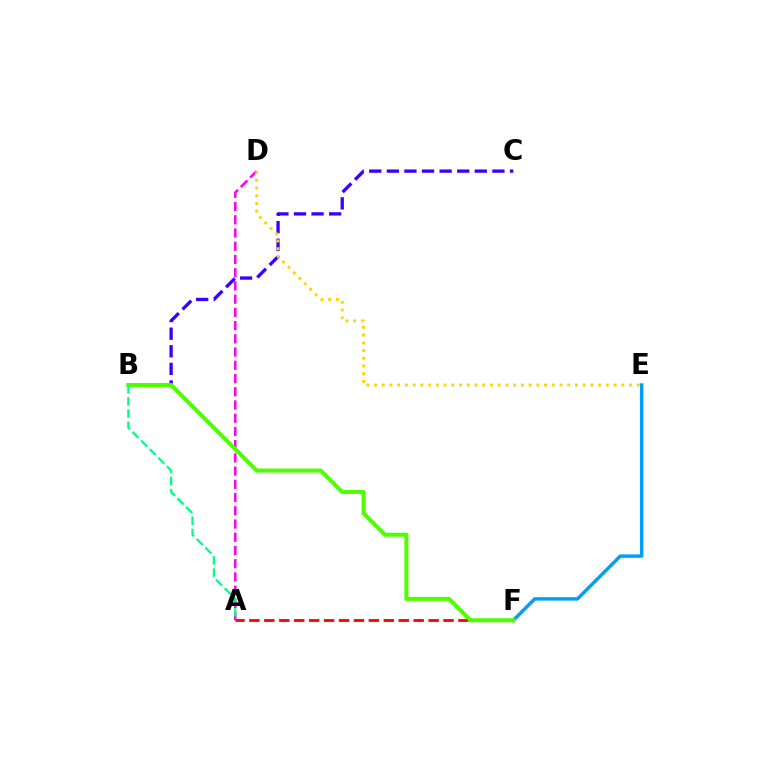{('B', 'C'): [{'color': '#3700ff', 'line_style': 'dashed', 'thickness': 2.39}], ('A', 'F'): [{'color': '#ff0000', 'line_style': 'dashed', 'thickness': 2.03}], ('A', 'D'): [{'color': '#ff00ed', 'line_style': 'dashed', 'thickness': 1.8}], ('E', 'F'): [{'color': '#009eff', 'line_style': 'solid', 'thickness': 2.48}], ('B', 'F'): [{'color': '#4fff00', 'line_style': 'solid', 'thickness': 2.89}], ('D', 'E'): [{'color': '#ffd500', 'line_style': 'dotted', 'thickness': 2.1}], ('A', 'B'): [{'color': '#00ff86', 'line_style': 'dashed', 'thickness': 1.65}]}